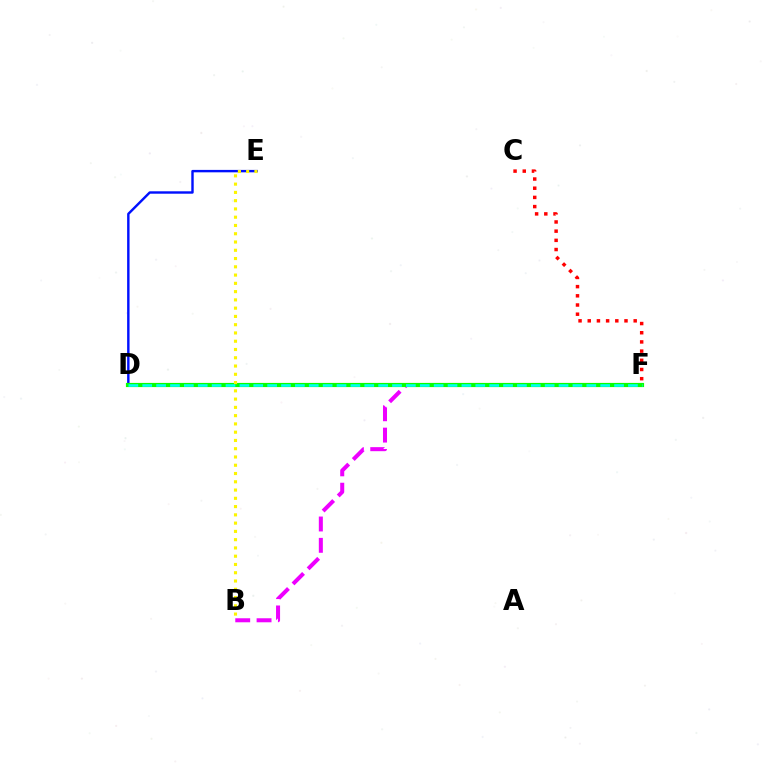{('B', 'F'): [{'color': '#ee00ff', 'line_style': 'dashed', 'thickness': 2.9}], ('D', 'E'): [{'color': '#0010ff', 'line_style': 'solid', 'thickness': 1.74}], ('C', 'F'): [{'color': '#ff0000', 'line_style': 'dotted', 'thickness': 2.5}], ('D', 'F'): [{'color': '#08ff00', 'line_style': 'solid', 'thickness': 3.0}, {'color': '#00fff6', 'line_style': 'dashed', 'thickness': 1.89}], ('B', 'E'): [{'color': '#fcf500', 'line_style': 'dotted', 'thickness': 2.25}]}